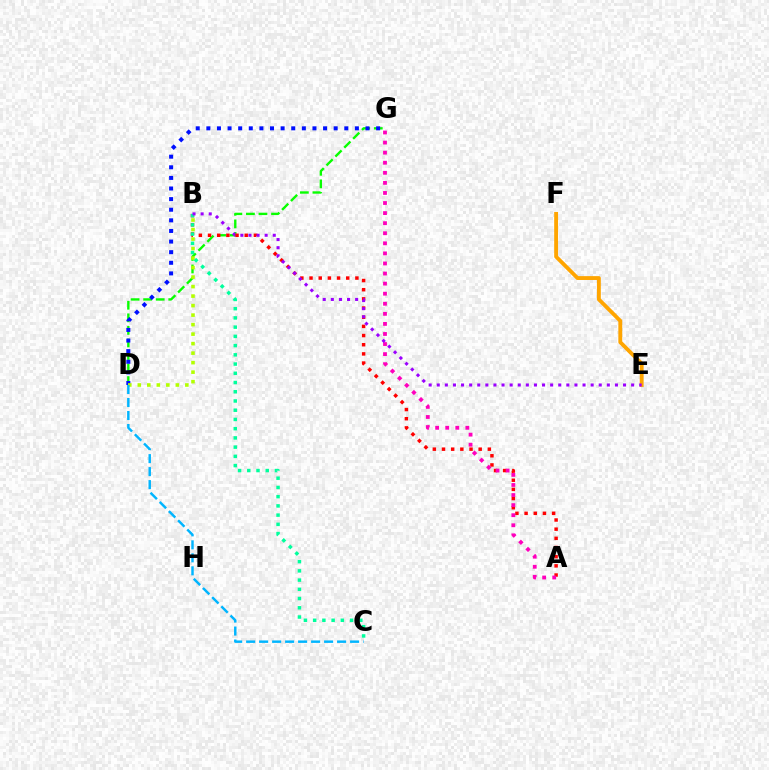{('D', 'G'): [{'color': '#08ff00', 'line_style': 'dashed', 'thickness': 1.71}, {'color': '#0010ff', 'line_style': 'dotted', 'thickness': 2.88}], ('E', 'F'): [{'color': '#ffa500', 'line_style': 'solid', 'thickness': 2.78}], ('A', 'B'): [{'color': '#ff0000', 'line_style': 'dotted', 'thickness': 2.49}], ('A', 'G'): [{'color': '#ff00bd', 'line_style': 'dotted', 'thickness': 2.74}], ('B', 'D'): [{'color': '#b3ff00', 'line_style': 'dotted', 'thickness': 2.58}], ('B', 'C'): [{'color': '#00ff9d', 'line_style': 'dotted', 'thickness': 2.51}], ('B', 'E'): [{'color': '#9b00ff', 'line_style': 'dotted', 'thickness': 2.2}], ('C', 'D'): [{'color': '#00b5ff', 'line_style': 'dashed', 'thickness': 1.76}]}